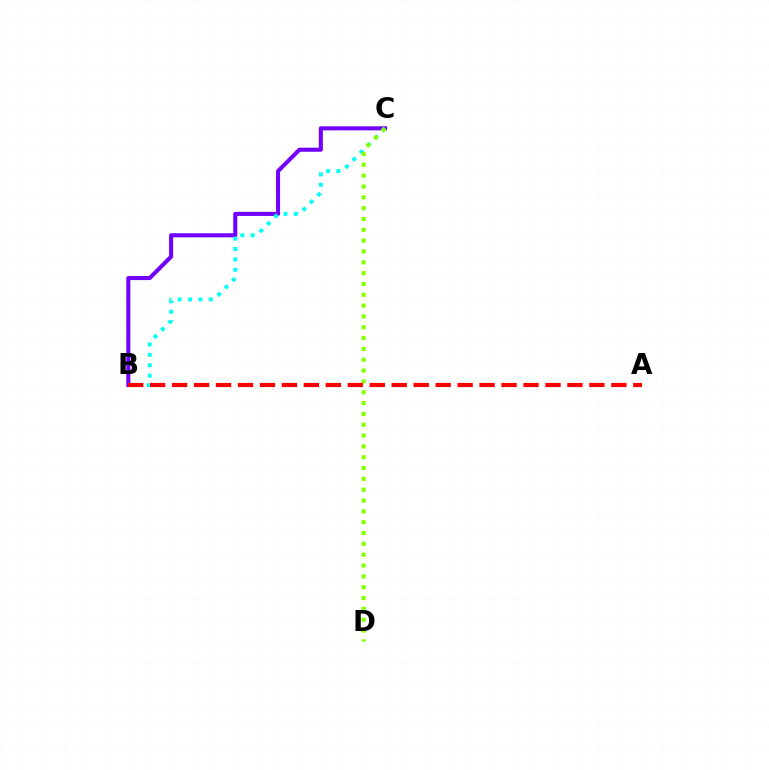{('B', 'C'): [{'color': '#7200ff', 'line_style': 'solid', 'thickness': 2.92}, {'color': '#00fff6', 'line_style': 'dotted', 'thickness': 2.82}], ('C', 'D'): [{'color': '#84ff00', 'line_style': 'dotted', 'thickness': 2.94}], ('A', 'B'): [{'color': '#ff0000', 'line_style': 'dashed', 'thickness': 2.98}]}